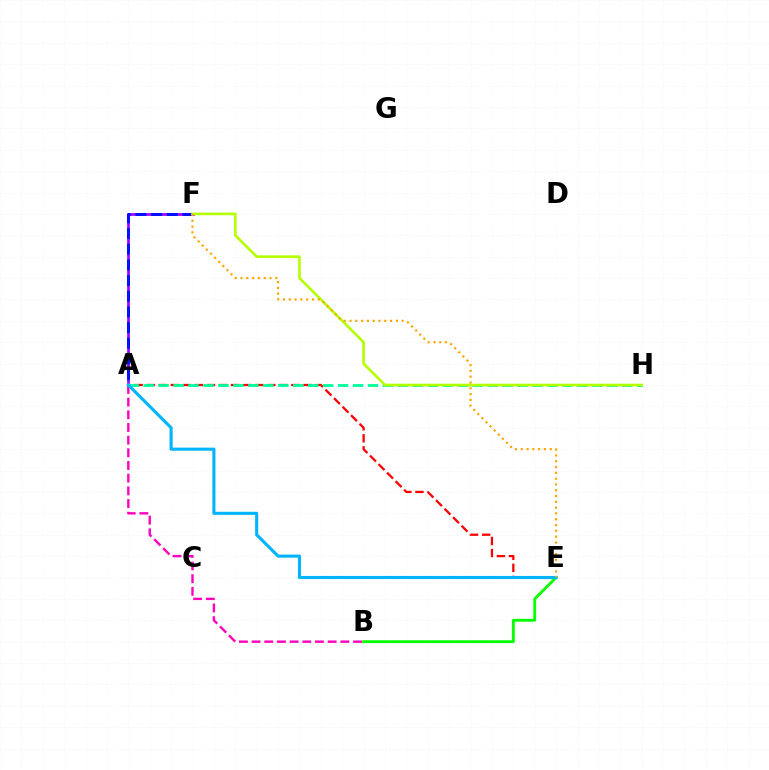{('A', 'F'): [{'color': '#9b00ff', 'line_style': 'solid', 'thickness': 1.95}, {'color': '#0010ff', 'line_style': 'dashed', 'thickness': 2.13}], ('B', 'E'): [{'color': '#08ff00', 'line_style': 'solid', 'thickness': 2.05}], ('A', 'B'): [{'color': '#ff00bd', 'line_style': 'dashed', 'thickness': 1.72}], ('A', 'E'): [{'color': '#ff0000', 'line_style': 'dashed', 'thickness': 1.64}, {'color': '#00b5ff', 'line_style': 'solid', 'thickness': 2.23}], ('A', 'H'): [{'color': '#00ff9d', 'line_style': 'dashed', 'thickness': 2.03}], ('F', 'H'): [{'color': '#b3ff00', 'line_style': 'solid', 'thickness': 1.89}], ('E', 'F'): [{'color': '#ffa500', 'line_style': 'dotted', 'thickness': 1.58}]}